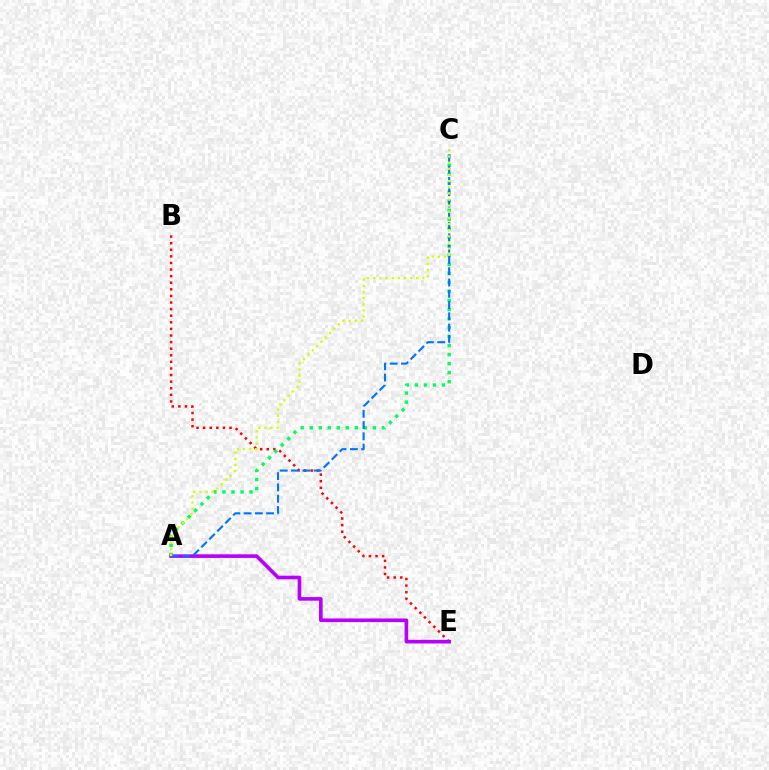{('B', 'E'): [{'color': '#ff0000', 'line_style': 'dotted', 'thickness': 1.79}], ('A', 'C'): [{'color': '#00ff5c', 'line_style': 'dotted', 'thickness': 2.45}, {'color': '#0074ff', 'line_style': 'dashed', 'thickness': 1.53}, {'color': '#d1ff00', 'line_style': 'dotted', 'thickness': 1.67}], ('A', 'E'): [{'color': '#b900ff', 'line_style': 'solid', 'thickness': 2.61}]}